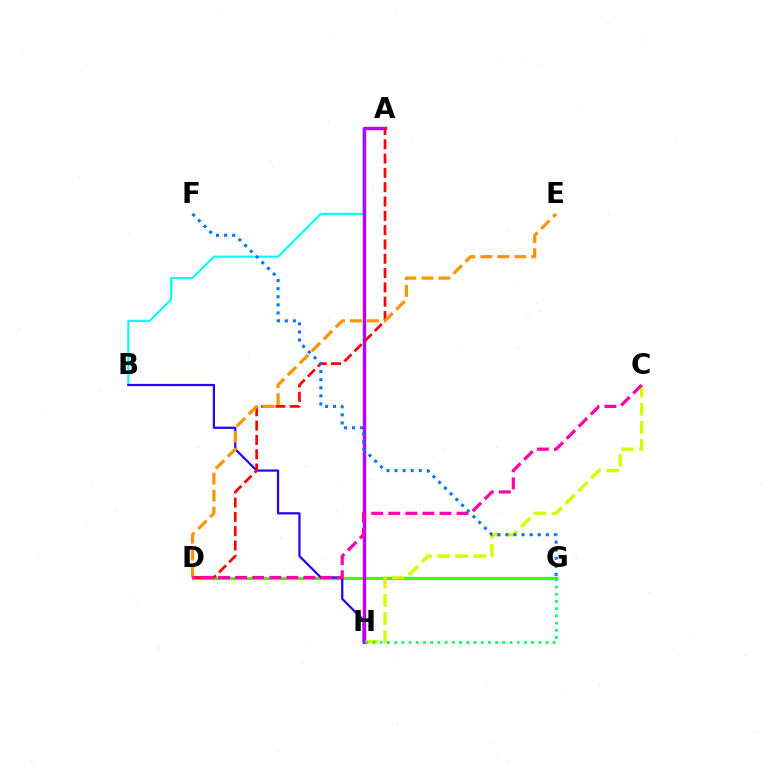{('D', 'G'): [{'color': '#3dff00', 'line_style': 'solid', 'thickness': 2.33}], ('A', 'B'): [{'color': '#00fff6', 'line_style': 'solid', 'thickness': 1.54}], ('B', 'H'): [{'color': '#2500ff', 'line_style': 'solid', 'thickness': 1.6}], ('A', 'H'): [{'color': '#b900ff', 'line_style': 'solid', 'thickness': 2.46}], ('C', 'H'): [{'color': '#d1ff00', 'line_style': 'dashed', 'thickness': 2.45}], ('A', 'D'): [{'color': '#ff0000', 'line_style': 'dashed', 'thickness': 1.94}], ('G', 'H'): [{'color': '#00ff5c', 'line_style': 'dotted', 'thickness': 1.96}], ('D', 'E'): [{'color': '#ff9400', 'line_style': 'dashed', 'thickness': 2.3}], ('C', 'D'): [{'color': '#ff00ac', 'line_style': 'dashed', 'thickness': 2.32}], ('F', 'G'): [{'color': '#0074ff', 'line_style': 'dotted', 'thickness': 2.2}]}